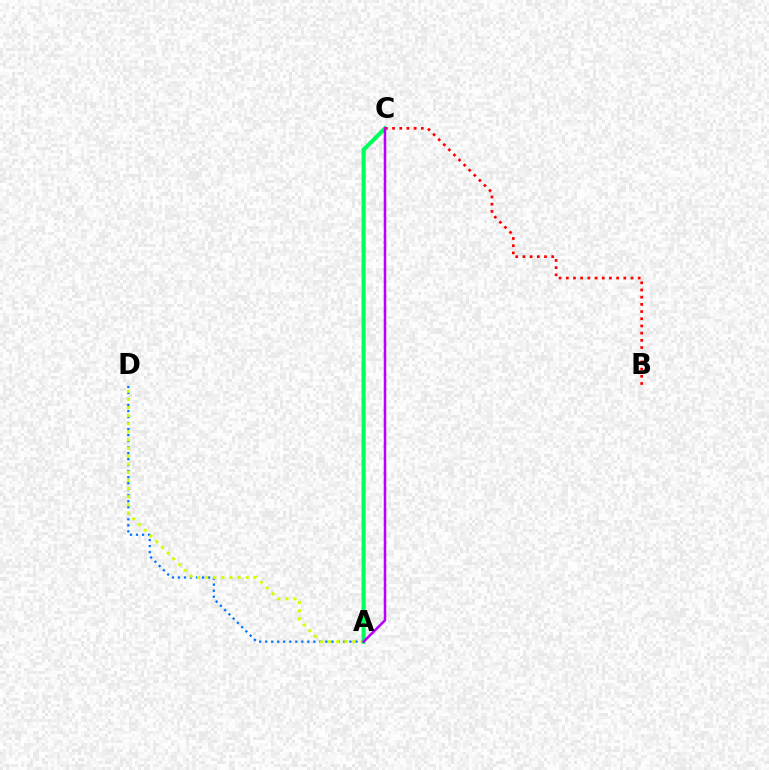{('A', 'D'): [{'color': '#0074ff', 'line_style': 'dotted', 'thickness': 1.63}, {'color': '#d1ff00', 'line_style': 'dotted', 'thickness': 2.2}], ('A', 'C'): [{'color': '#00ff5c', 'line_style': 'solid', 'thickness': 2.97}, {'color': '#b900ff', 'line_style': 'solid', 'thickness': 1.83}], ('B', 'C'): [{'color': '#ff0000', 'line_style': 'dotted', 'thickness': 1.95}]}